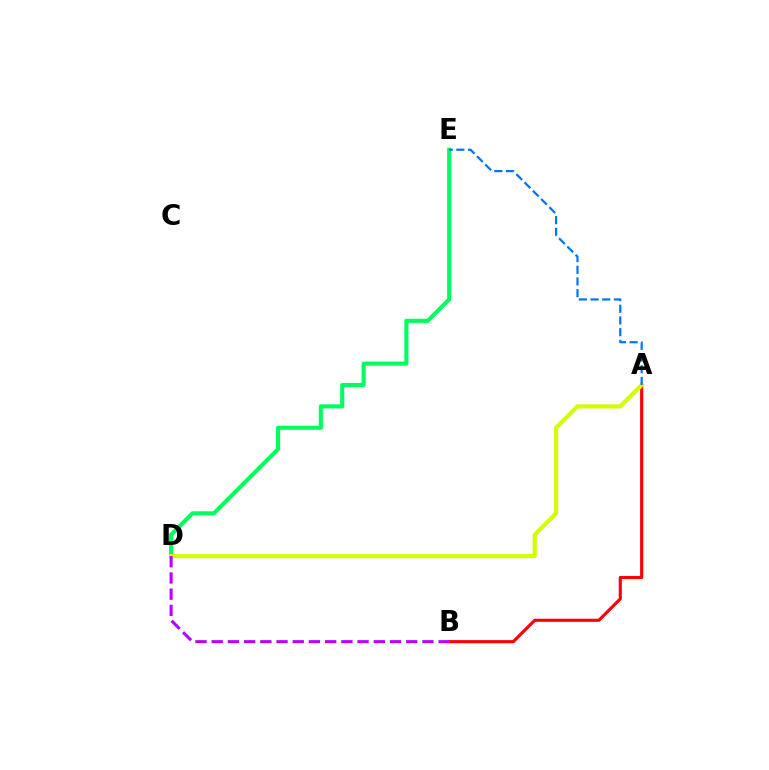{('D', 'E'): [{'color': '#00ff5c', 'line_style': 'solid', 'thickness': 2.95}], ('A', 'B'): [{'color': '#ff0000', 'line_style': 'solid', 'thickness': 2.25}], ('A', 'D'): [{'color': '#d1ff00', 'line_style': 'solid', 'thickness': 3.0}], ('B', 'D'): [{'color': '#b900ff', 'line_style': 'dashed', 'thickness': 2.2}], ('A', 'E'): [{'color': '#0074ff', 'line_style': 'dashed', 'thickness': 1.59}]}